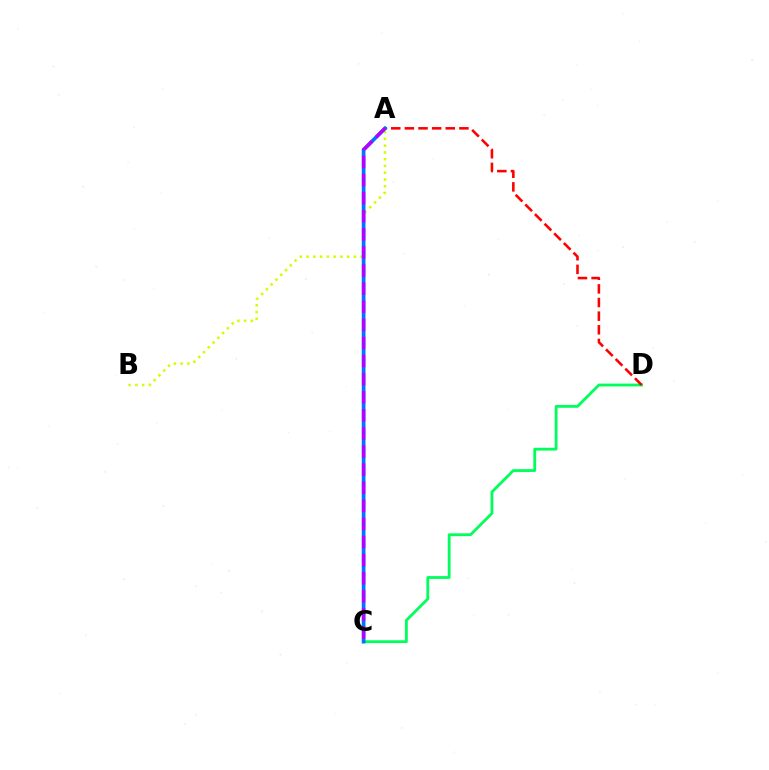{('C', 'D'): [{'color': '#00ff5c', 'line_style': 'solid', 'thickness': 2.02}], ('A', 'B'): [{'color': '#d1ff00', 'line_style': 'dotted', 'thickness': 1.84}], ('A', 'D'): [{'color': '#ff0000', 'line_style': 'dashed', 'thickness': 1.85}], ('A', 'C'): [{'color': '#0074ff', 'line_style': 'solid', 'thickness': 2.65}, {'color': '#b900ff', 'line_style': 'dashed', 'thickness': 2.46}]}